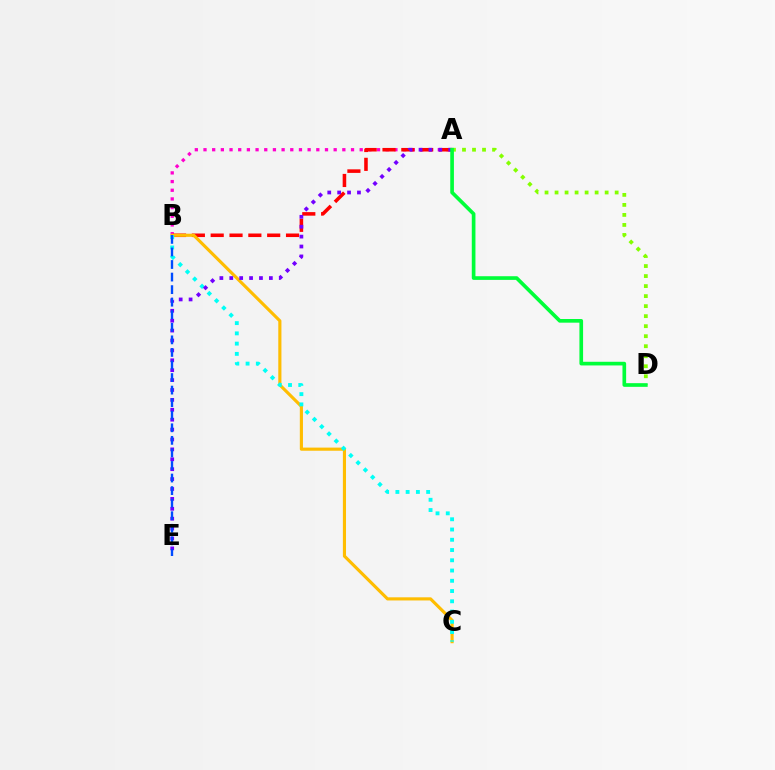{('A', 'B'): [{'color': '#ff00cf', 'line_style': 'dotted', 'thickness': 2.36}, {'color': '#ff0000', 'line_style': 'dashed', 'thickness': 2.56}], ('B', 'C'): [{'color': '#ffbd00', 'line_style': 'solid', 'thickness': 2.26}, {'color': '#00fff6', 'line_style': 'dotted', 'thickness': 2.79}], ('A', 'E'): [{'color': '#7200ff', 'line_style': 'dotted', 'thickness': 2.69}], ('A', 'D'): [{'color': '#84ff00', 'line_style': 'dotted', 'thickness': 2.72}, {'color': '#00ff39', 'line_style': 'solid', 'thickness': 2.64}], ('B', 'E'): [{'color': '#004bff', 'line_style': 'dashed', 'thickness': 1.71}]}